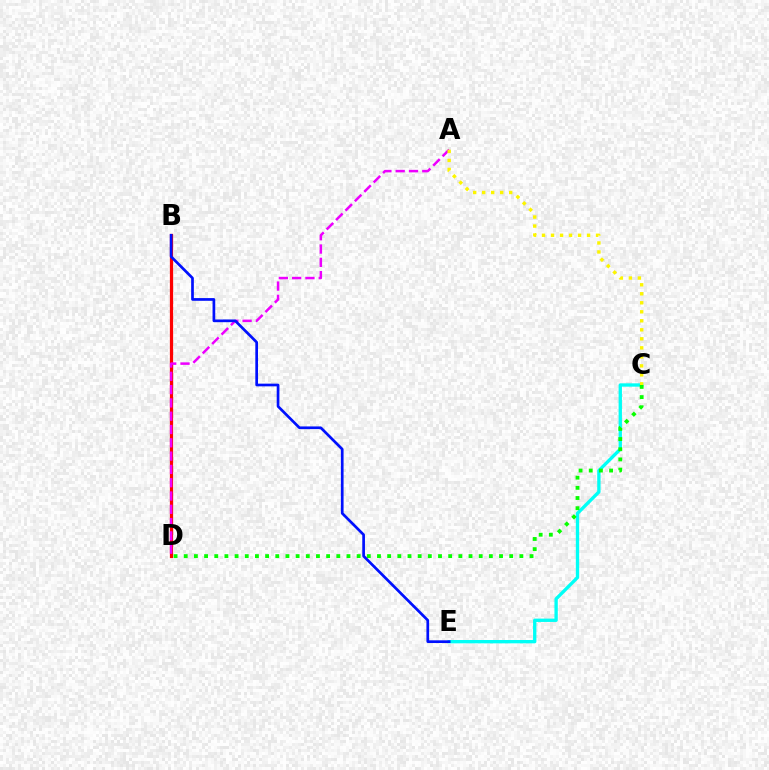{('B', 'D'): [{'color': '#ff0000', 'line_style': 'solid', 'thickness': 2.33}], ('A', 'D'): [{'color': '#ee00ff', 'line_style': 'dashed', 'thickness': 1.81}], ('C', 'E'): [{'color': '#00fff6', 'line_style': 'solid', 'thickness': 2.4}], ('C', 'D'): [{'color': '#08ff00', 'line_style': 'dotted', 'thickness': 2.76}], ('B', 'E'): [{'color': '#0010ff', 'line_style': 'solid', 'thickness': 1.94}], ('A', 'C'): [{'color': '#fcf500', 'line_style': 'dotted', 'thickness': 2.45}]}